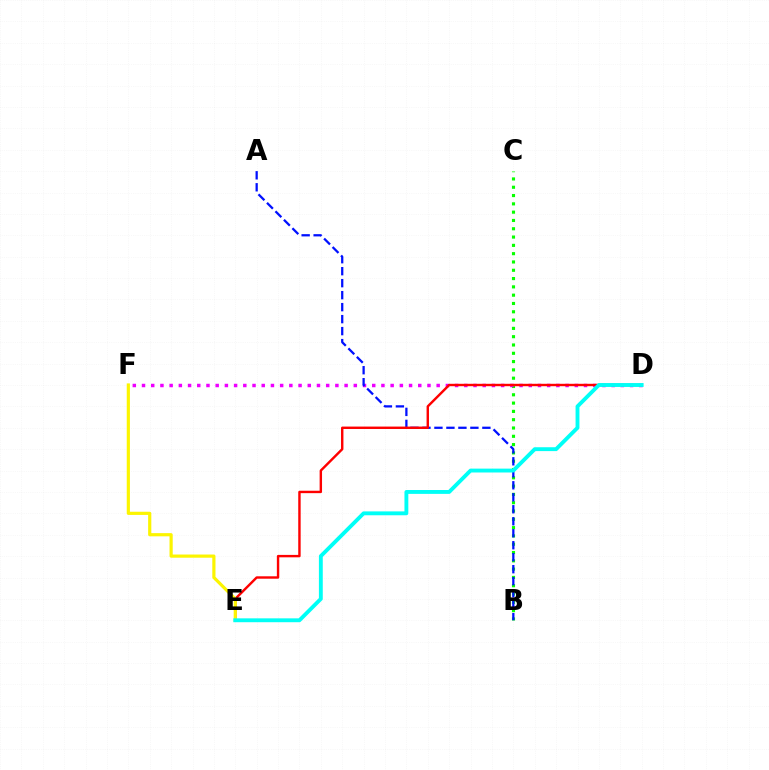{('B', 'C'): [{'color': '#08ff00', 'line_style': 'dotted', 'thickness': 2.26}], ('D', 'F'): [{'color': '#ee00ff', 'line_style': 'dotted', 'thickness': 2.5}], ('A', 'B'): [{'color': '#0010ff', 'line_style': 'dashed', 'thickness': 1.63}], ('D', 'E'): [{'color': '#ff0000', 'line_style': 'solid', 'thickness': 1.74}, {'color': '#00fff6', 'line_style': 'solid', 'thickness': 2.79}], ('E', 'F'): [{'color': '#fcf500', 'line_style': 'solid', 'thickness': 2.29}]}